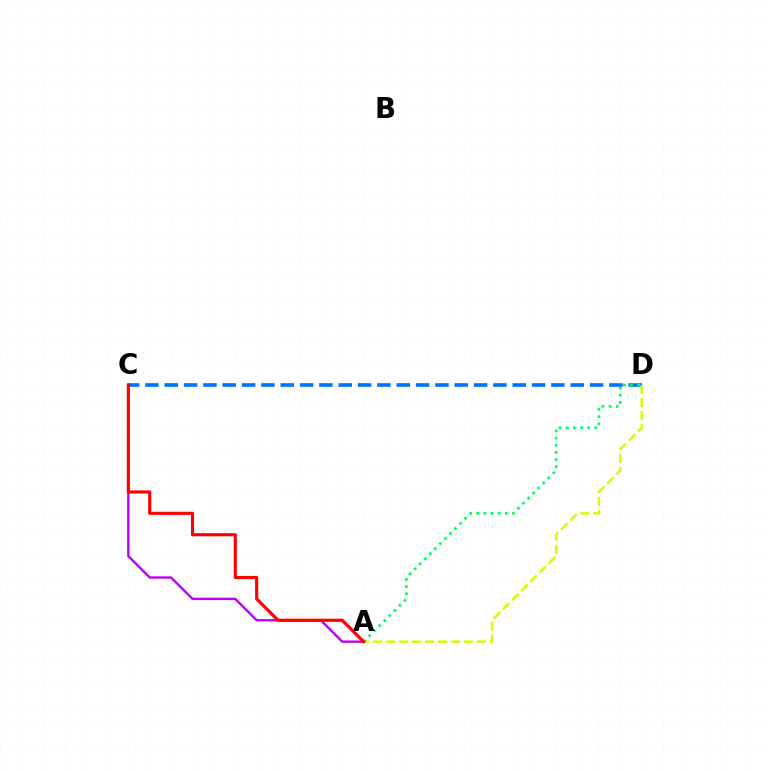{('C', 'D'): [{'color': '#0074ff', 'line_style': 'dashed', 'thickness': 2.63}], ('A', 'C'): [{'color': '#b900ff', 'line_style': 'solid', 'thickness': 1.71}, {'color': '#ff0000', 'line_style': 'solid', 'thickness': 2.26}], ('A', 'D'): [{'color': '#d1ff00', 'line_style': 'dashed', 'thickness': 1.76}, {'color': '#00ff5c', 'line_style': 'dotted', 'thickness': 1.94}]}